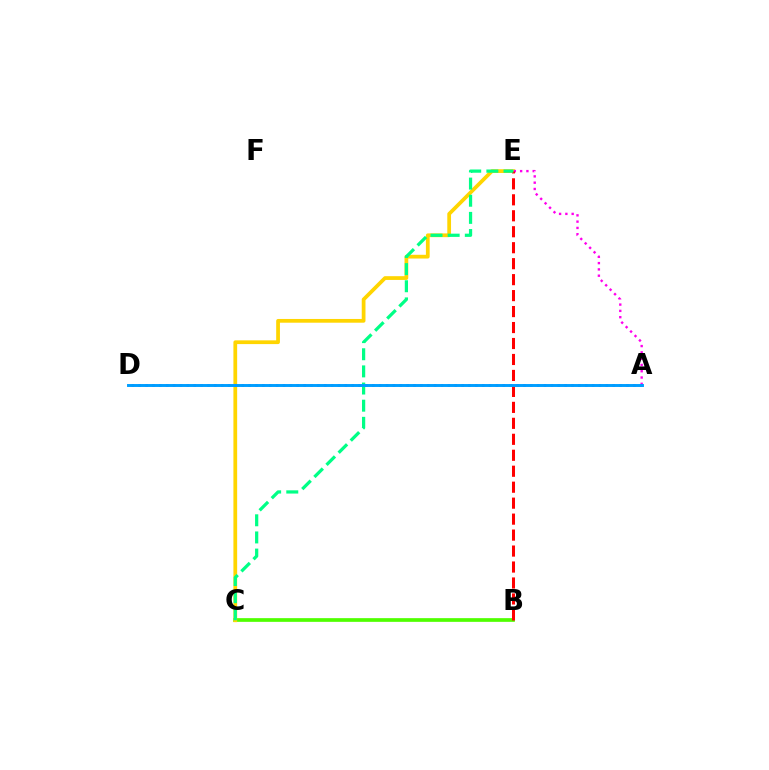{('B', 'C'): [{'color': '#4fff00', 'line_style': 'solid', 'thickness': 2.66}], ('C', 'E'): [{'color': '#ffd500', 'line_style': 'solid', 'thickness': 2.7}, {'color': '#00ff86', 'line_style': 'dashed', 'thickness': 2.33}], ('A', 'E'): [{'color': '#ff00ed', 'line_style': 'dotted', 'thickness': 1.71}], ('A', 'D'): [{'color': '#3700ff', 'line_style': 'dotted', 'thickness': 1.87}, {'color': '#009eff', 'line_style': 'solid', 'thickness': 2.11}], ('B', 'E'): [{'color': '#ff0000', 'line_style': 'dashed', 'thickness': 2.17}]}